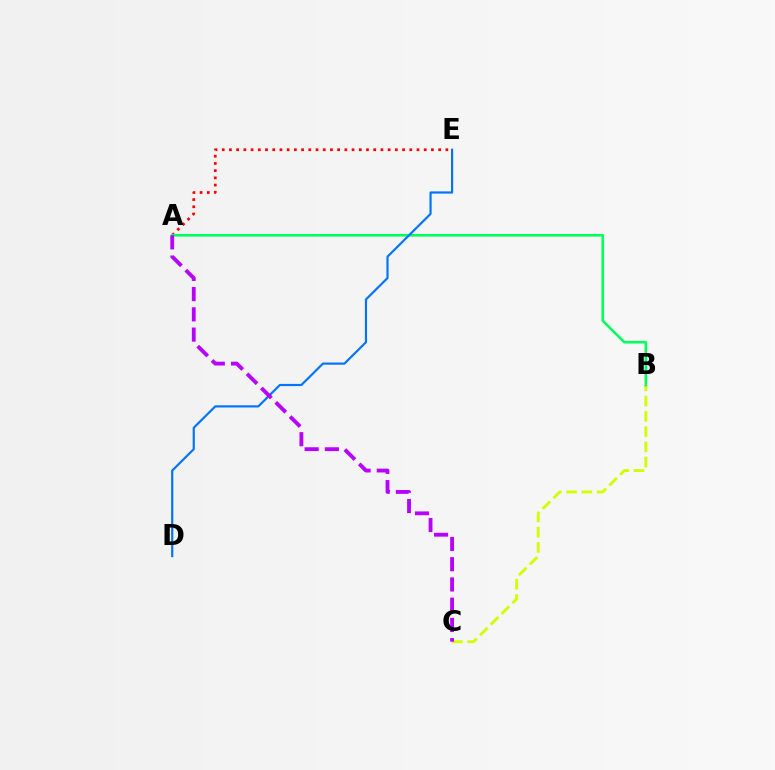{('A', 'E'): [{'color': '#ff0000', 'line_style': 'dotted', 'thickness': 1.96}], ('B', 'C'): [{'color': '#d1ff00', 'line_style': 'dashed', 'thickness': 2.07}], ('A', 'B'): [{'color': '#00ff5c', 'line_style': 'solid', 'thickness': 1.88}], ('D', 'E'): [{'color': '#0074ff', 'line_style': 'solid', 'thickness': 1.57}], ('A', 'C'): [{'color': '#b900ff', 'line_style': 'dashed', 'thickness': 2.75}]}